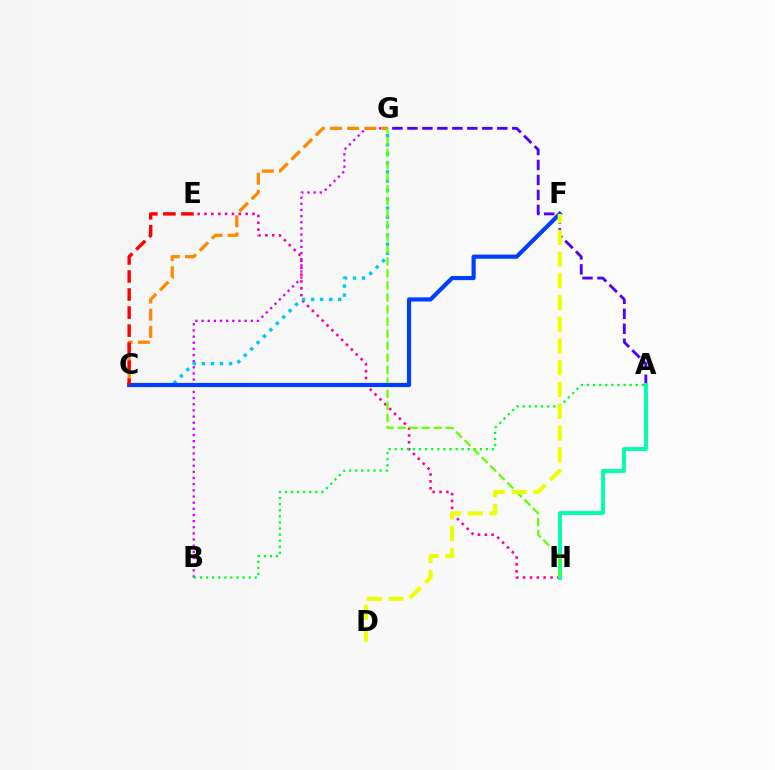{('B', 'G'): [{'color': '#d600ff', 'line_style': 'dotted', 'thickness': 1.67}], ('E', 'H'): [{'color': '#ff00a0', 'line_style': 'dotted', 'thickness': 1.86}], ('A', 'B'): [{'color': '#00ff27', 'line_style': 'dotted', 'thickness': 1.65}], ('C', 'G'): [{'color': '#00c7ff', 'line_style': 'dotted', 'thickness': 2.46}, {'color': '#ff8800', 'line_style': 'dashed', 'thickness': 2.33}], ('A', 'G'): [{'color': '#4f00ff', 'line_style': 'dashed', 'thickness': 2.04}], ('A', 'H'): [{'color': '#00ffaf', 'line_style': 'solid', 'thickness': 2.81}], ('G', 'H'): [{'color': '#66ff00', 'line_style': 'dashed', 'thickness': 1.64}], ('C', 'F'): [{'color': '#003fff', 'line_style': 'solid', 'thickness': 3.0}], ('C', 'E'): [{'color': '#ff0000', 'line_style': 'dashed', 'thickness': 2.45}], ('D', 'F'): [{'color': '#eeff00', 'line_style': 'dashed', 'thickness': 2.95}]}